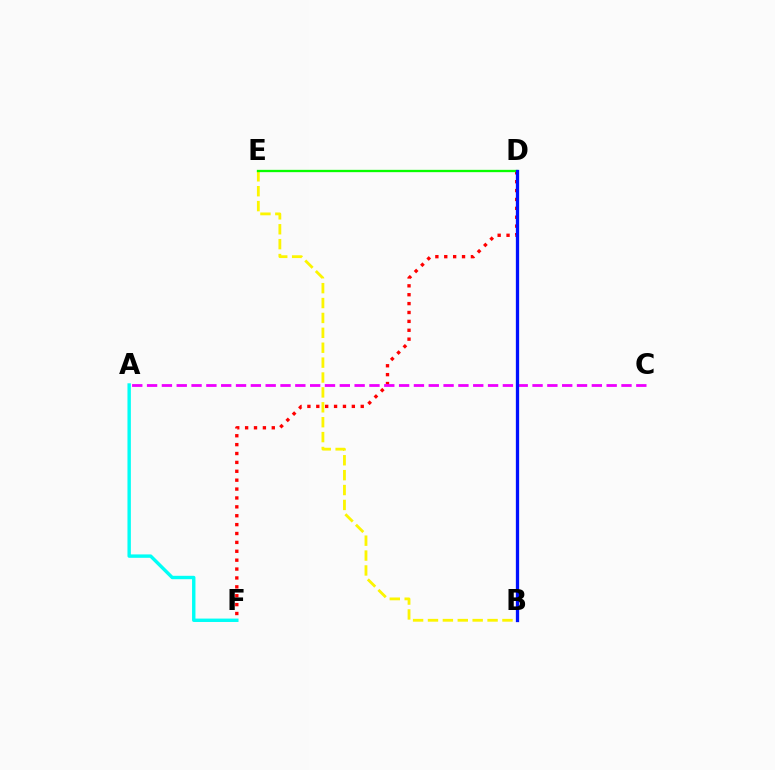{('B', 'E'): [{'color': '#fcf500', 'line_style': 'dashed', 'thickness': 2.02}], ('D', 'F'): [{'color': '#ff0000', 'line_style': 'dotted', 'thickness': 2.41}], ('A', 'C'): [{'color': '#ee00ff', 'line_style': 'dashed', 'thickness': 2.01}], ('D', 'E'): [{'color': '#08ff00', 'line_style': 'solid', 'thickness': 1.66}], ('B', 'D'): [{'color': '#0010ff', 'line_style': 'solid', 'thickness': 2.36}], ('A', 'F'): [{'color': '#00fff6', 'line_style': 'solid', 'thickness': 2.45}]}